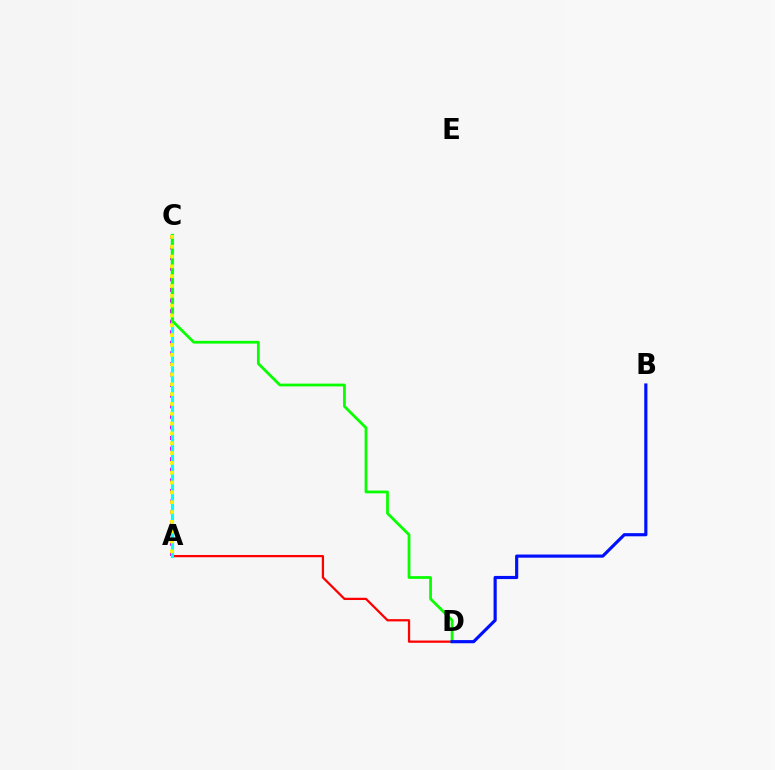{('A', 'C'): [{'color': '#ee00ff', 'line_style': 'dotted', 'thickness': 2.87}, {'color': '#00fff6', 'line_style': 'solid', 'thickness': 2.26}, {'color': '#fcf500', 'line_style': 'dotted', 'thickness': 2.67}], ('A', 'D'): [{'color': '#ff0000', 'line_style': 'solid', 'thickness': 1.62}], ('C', 'D'): [{'color': '#08ff00', 'line_style': 'solid', 'thickness': 1.99}], ('B', 'D'): [{'color': '#0010ff', 'line_style': 'solid', 'thickness': 2.27}]}